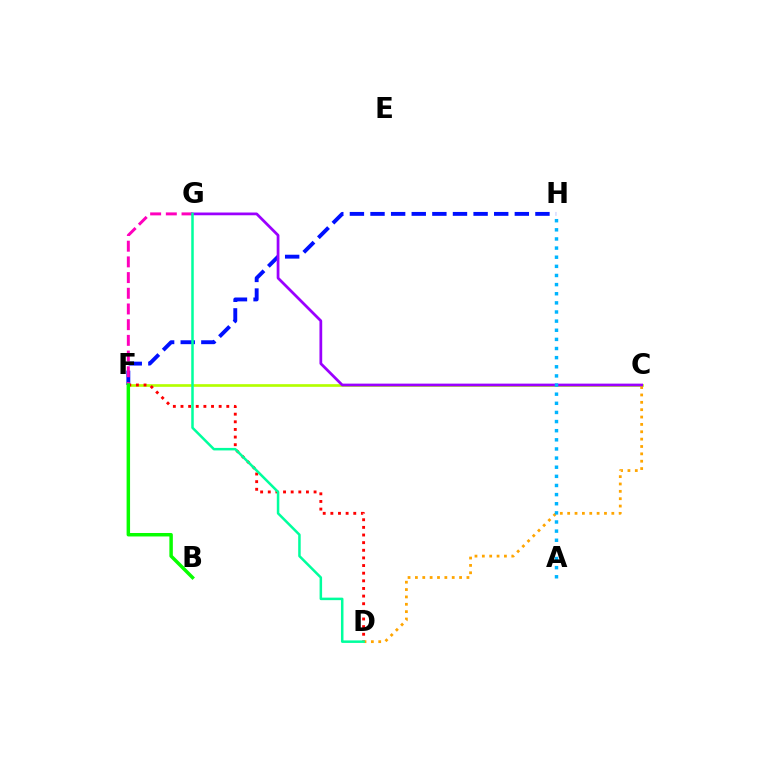{('C', 'F'): [{'color': '#b3ff00', 'line_style': 'solid', 'thickness': 1.93}], ('F', 'H'): [{'color': '#0010ff', 'line_style': 'dashed', 'thickness': 2.8}], ('D', 'F'): [{'color': '#ff0000', 'line_style': 'dotted', 'thickness': 2.07}], ('F', 'G'): [{'color': '#ff00bd', 'line_style': 'dashed', 'thickness': 2.13}], ('C', 'D'): [{'color': '#ffa500', 'line_style': 'dotted', 'thickness': 2.0}], ('B', 'F'): [{'color': '#08ff00', 'line_style': 'solid', 'thickness': 2.5}], ('C', 'G'): [{'color': '#9b00ff', 'line_style': 'solid', 'thickness': 1.98}], ('A', 'H'): [{'color': '#00b5ff', 'line_style': 'dotted', 'thickness': 2.48}], ('D', 'G'): [{'color': '#00ff9d', 'line_style': 'solid', 'thickness': 1.81}]}